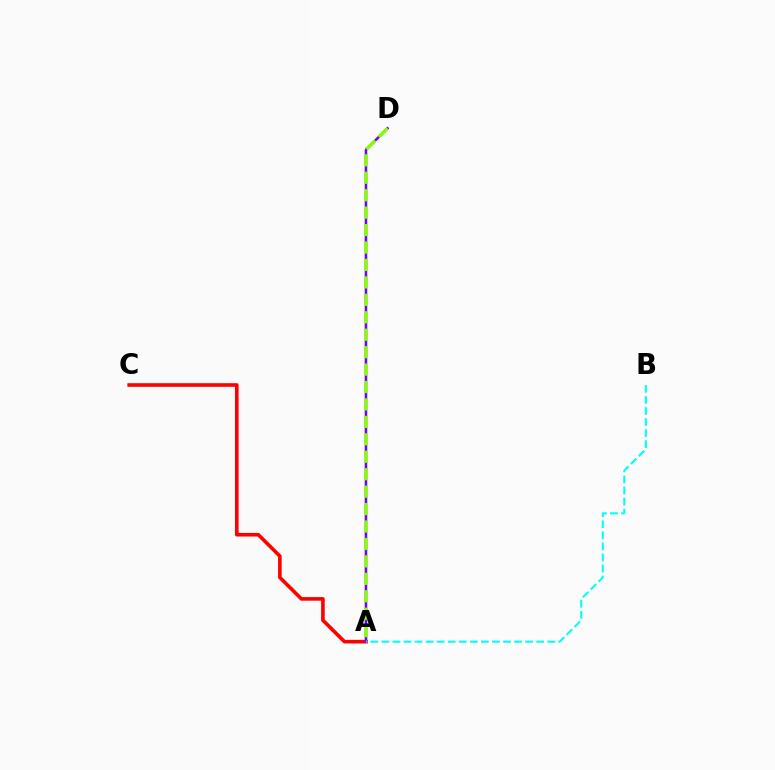{('A', 'C'): [{'color': '#ff0000', 'line_style': 'solid', 'thickness': 2.61}], ('A', 'D'): [{'color': '#7200ff', 'line_style': 'solid', 'thickness': 1.84}, {'color': '#84ff00', 'line_style': 'dashed', 'thickness': 2.37}], ('A', 'B'): [{'color': '#00fff6', 'line_style': 'dashed', 'thickness': 1.5}]}